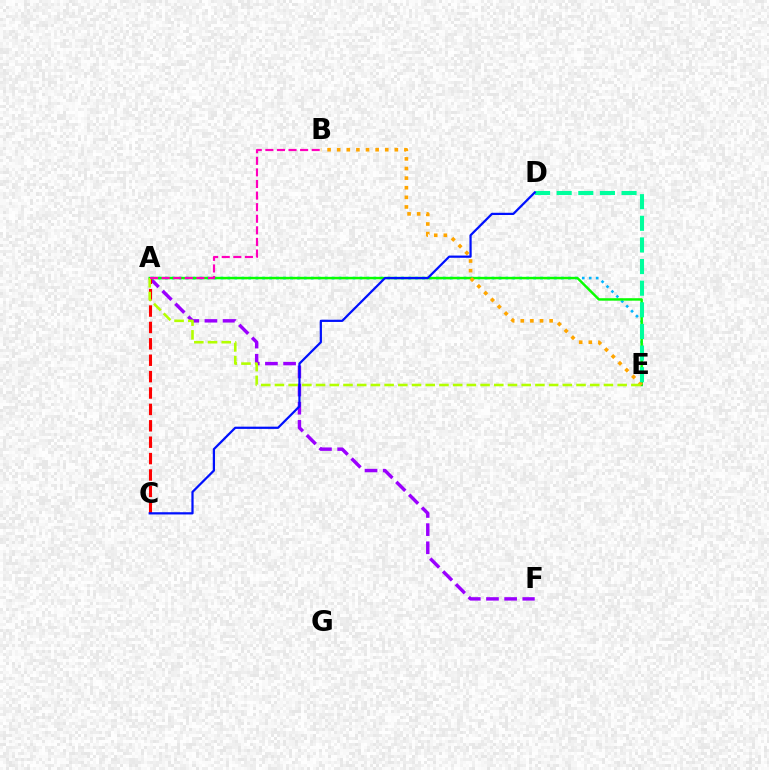{('A', 'F'): [{'color': '#9b00ff', 'line_style': 'dashed', 'thickness': 2.47}], ('A', 'E'): [{'color': '#00b5ff', 'line_style': 'dotted', 'thickness': 1.89}, {'color': '#08ff00', 'line_style': 'solid', 'thickness': 1.77}, {'color': '#b3ff00', 'line_style': 'dashed', 'thickness': 1.86}], ('A', 'C'): [{'color': '#ff0000', 'line_style': 'dashed', 'thickness': 2.23}], ('B', 'E'): [{'color': '#ffa500', 'line_style': 'dotted', 'thickness': 2.61}], ('D', 'E'): [{'color': '#00ff9d', 'line_style': 'dashed', 'thickness': 2.94}], ('A', 'B'): [{'color': '#ff00bd', 'line_style': 'dashed', 'thickness': 1.57}], ('C', 'D'): [{'color': '#0010ff', 'line_style': 'solid', 'thickness': 1.61}]}